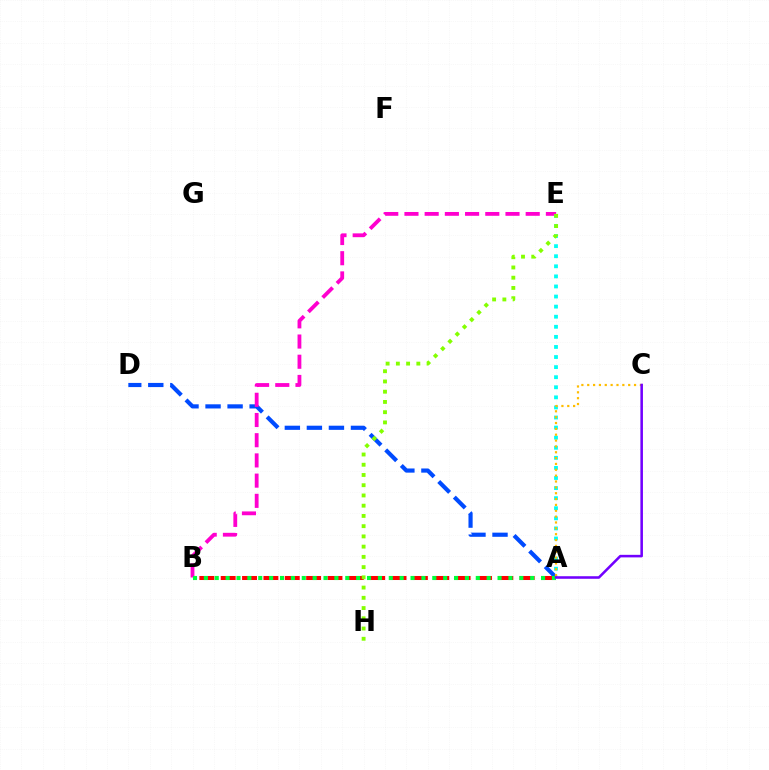{('A', 'D'): [{'color': '#004bff', 'line_style': 'dashed', 'thickness': 2.99}], ('B', 'E'): [{'color': '#ff00cf', 'line_style': 'dashed', 'thickness': 2.75}], ('A', 'B'): [{'color': '#ff0000', 'line_style': 'dashed', 'thickness': 2.9}, {'color': '#00ff39', 'line_style': 'dotted', 'thickness': 2.96}], ('A', 'E'): [{'color': '#00fff6', 'line_style': 'dotted', 'thickness': 2.74}], ('A', 'C'): [{'color': '#ffbd00', 'line_style': 'dotted', 'thickness': 1.59}, {'color': '#7200ff', 'line_style': 'solid', 'thickness': 1.84}], ('E', 'H'): [{'color': '#84ff00', 'line_style': 'dotted', 'thickness': 2.78}]}